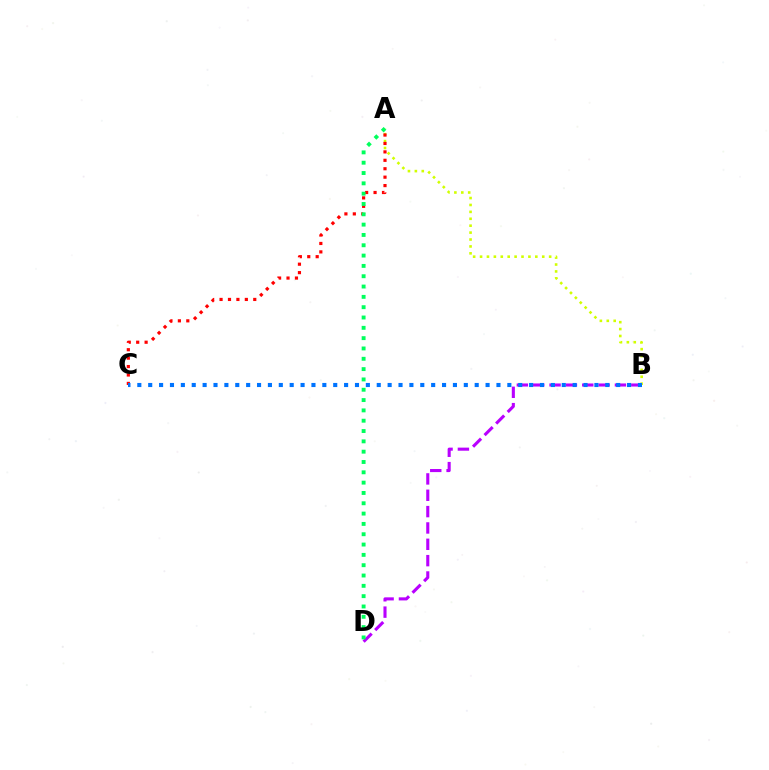{('B', 'D'): [{'color': '#b900ff', 'line_style': 'dashed', 'thickness': 2.22}], ('A', 'B'): [{'color': '#d1ff00', 'line_style': 'dotted', 'thickness': 1.88}], ('A', 'C'): [{'color': '#ff0000', 'line_style': 'dotted', 'thickness': 2.29}], ('B', 'C'): [{'color': '#0074ff', 'line_style': 'dotted', 'thickness': 2.96}], ('A', 'D'): [{'color': '#00ff5c', 'line_style': 'dotted', 'thickness': 2.8}]}